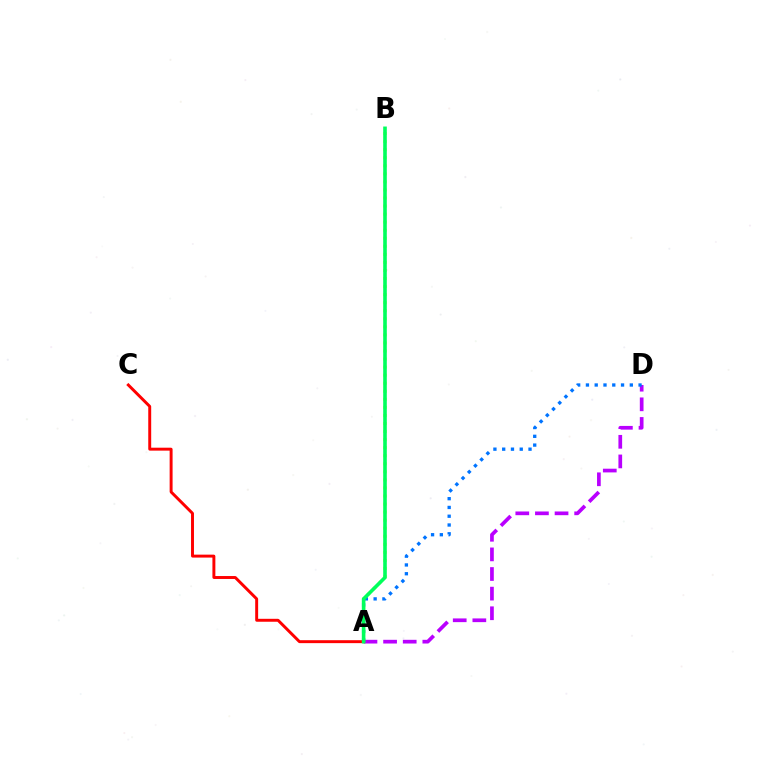{('A', 'D'): [{'color': '#b900ff', 'line_style': 'dashed', 'thickness': 2.67}, {'color': '#0074ff', 'line_style': 'dotted', 'thickness': 2.38}], ('A', 'C'): [{'color': '#ff0000', 'line_style': 'solid', 'thickness': 2.12}], ('A', 'B'): [{'color': '#d1ff00', 'line_style': 'dotted', 'thickness': 2.19}, {'color': '#00ff5c', 'line_style': 'solid', 'thickness': 2.6}]}